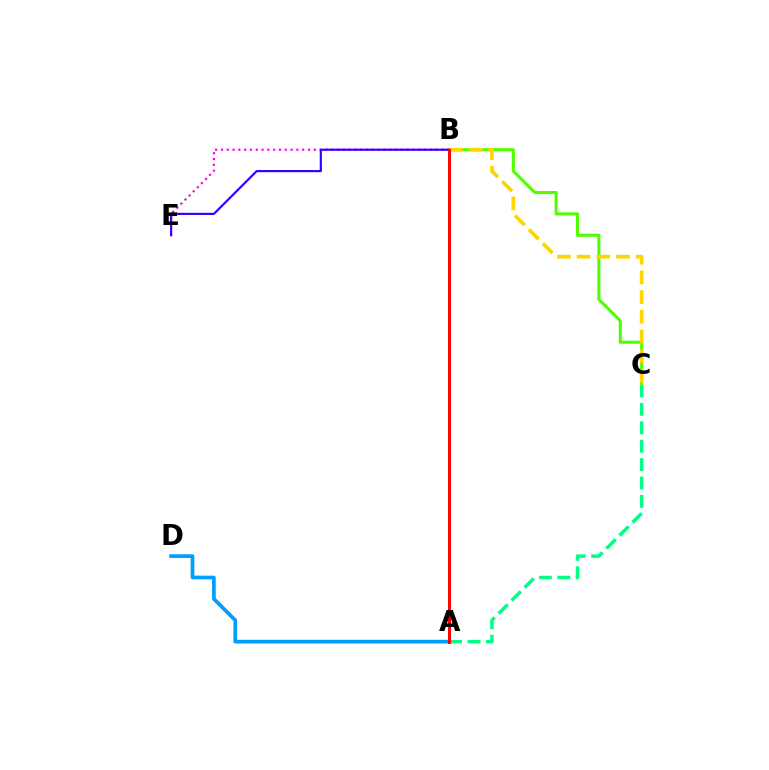{('A', 'D'): [{'color': '#009eff', 'line_style': 'solid', 'thickness': 2.66}], ('B', 'C'): [{'color': '#4fff00', 'line_style': 'solid', 'thickness': 2.2}, {'color': '#ffd500', 'line_style': 'dashed', 'thickness': 2.68}], ('B', 'E'): [{'color': '#ff00ed', 'line_style': 'dotted', 'thickness': 1.58}, {'color': '#3700ff', 'line_style': 'solid', 'thickness': 1.58}], ('A', 'C'): [{'color': '#00ff86', 'line_style': 'dashed', 'thickness': 2.5}], ('A', 'B'): [{'color': '#ff0000', 'line_style': 'solid', 'thickness': 2.12}]}